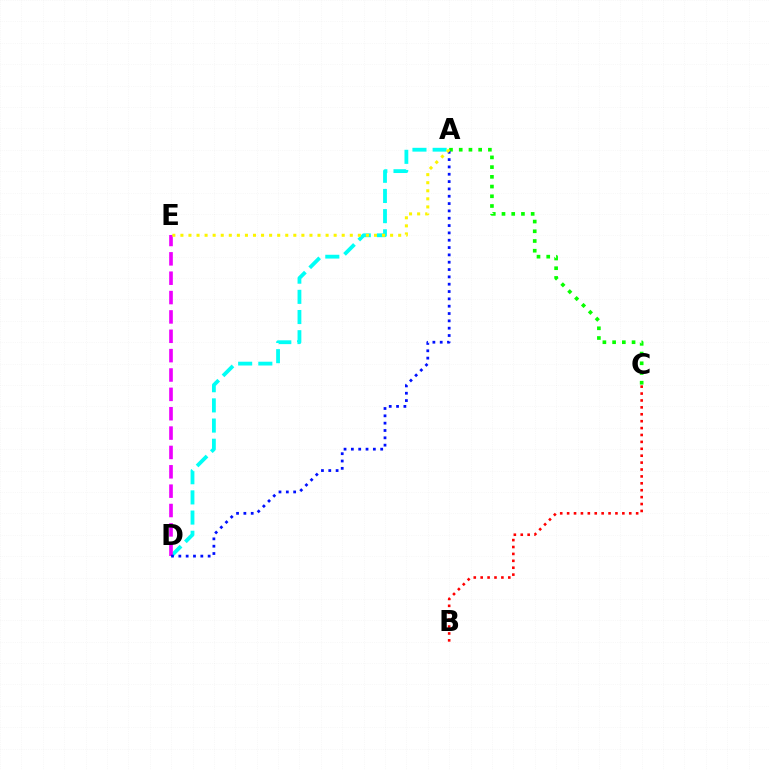{('A', 'D'): [{'color': '#00fff6', 'line_style': 'dashed', 'thickness': 2.74}, {'color': '#0010ff', 'line_style': 'dotted', 'thickness': 1.99}], ('B', 'C'): [{'color': '#ff0000', 'line_style': 'dotted', 'thickness': 1.88}], ('A', 'C'): [{'color': '#08ff00', 'line_style': 'dotted', 'thickness': 2.64}], ('D', 'E'): [{'color': '#ee00ff', 'line_style': 'dashed', 'thickness': 2.63}], ('A', 'E'): [{'color': '#fcf500', 'line_style': 'dotted', 'thickness': 2.19}]}